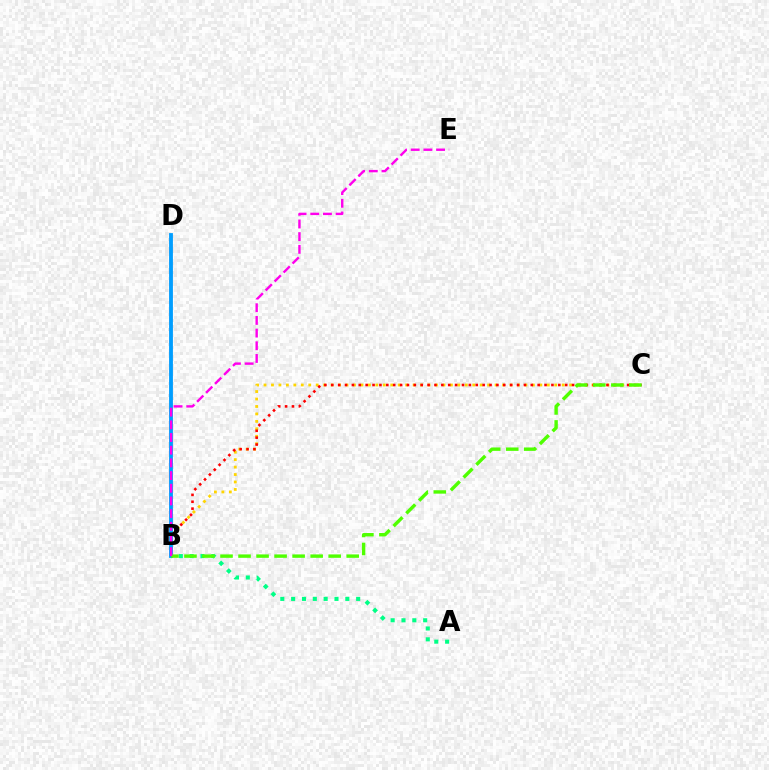{('B', 'C'): [{'color': '#ffd500', 'line_style': 'dotted', 'thickness': 2.03}, {'color': '#ff0000', 'line_style': 'dotted', 'thickness': 1.87}, {'color': '#4fff00', 'line_style': 'dashed', 'thickness': 2.45}], ('B', 'D'): [{'color': '#3700ff', 'line_style': 'dashed', 'thickness': 1.52}, {'color': '#009eff', 'line_style': 'solid', 'thickness': 2.75}], ('A', 'B'): [{'color': '#00ff86', 'line_style': 'dotted', 'thickness': 2.94}], ('B', 'E'): [{'color': '#ff00ed', 'line_style': 'dashed', 'thickness': 1.72}]}